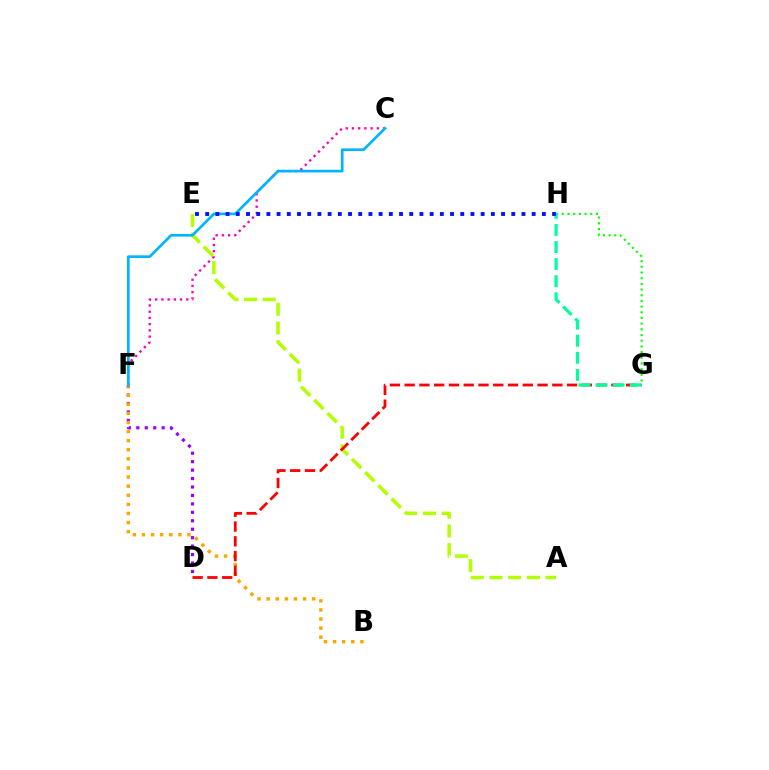{('D', 'F'): [{'color': '#9b00ff', 'line_style': 'dotted', 'thickness': 2.29}], ('B', 'F'): [{'color': '#ffa500', 'line_style': 'dotted', 'thickness': 2.47}], ('G', 'H'): [{'color': '#08ff00', 'line_style': 'dotted', 'thickness': 1.54}, {'color': '#00ff9d', 'line_style': 'dashed', 'thickness': 2.32}], ('C', 'F'): [{'color': '#ff00bd', 'line_style': 'dotted', 'thickness': 1.69}, {'color': '#00b5ff', 'line_style': 'solid', 'thickness': 1.92}], ('A', 'E'): [{'color': '#b3ff00', 'line_style': 'dashed', 'thickness': 2.54}], ('D', 'G'): [{'color': '#ff0000', 'line_style': 'dashed', 'thickness': 2.01}], ('E', 'H'): [{'color': '#0010ff', 'line_style': 'dotted', 'thickness': 2.77}]}